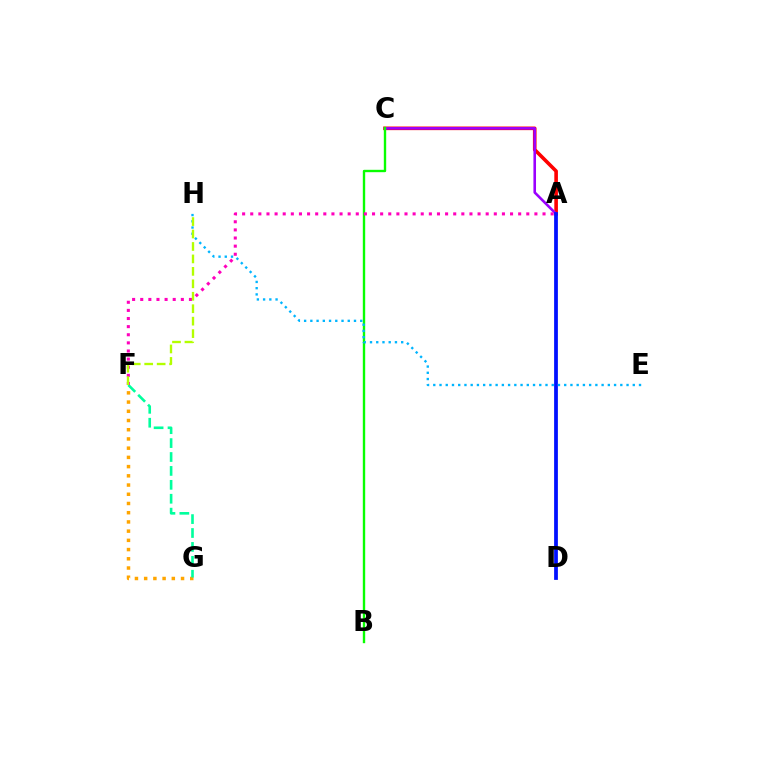{('A', 'C'): [{'color': '#ff0000', 'line_style': 'solid', 'thickness': 2.6}, {'color': '#9b00ff', 'line_style': 'solid', 'thickness': 1.87}], ('F', 'G'): [{'color': '#ffa500', 'line_style': 'dotted', 'thickness': 2.5}, {'color': '#00ff9d', 'line_style': 'dashed', 'thickness': 1.89}], ('A', 'D'): [{'color': '#0010ff', 'line_style': 'solid', 'thickness': 2.71}], ('B', 'C'): [{'color': '#08ff00', 'line_style': 'solid', 'thickness': 1.71}], ('E', 'H'): [{'color': '#00b5ff', 'line_style': 'dotted', 'thickness': 1.69}], ('A', 'F'): [{'color': '#ff00bd', 'line_style': 'dotted', 'thickness': 2.21}], ('F', 'H'): [{'color': '#b3ff00', 'line_style': 'dashed', 'thickness': 1.69}]}